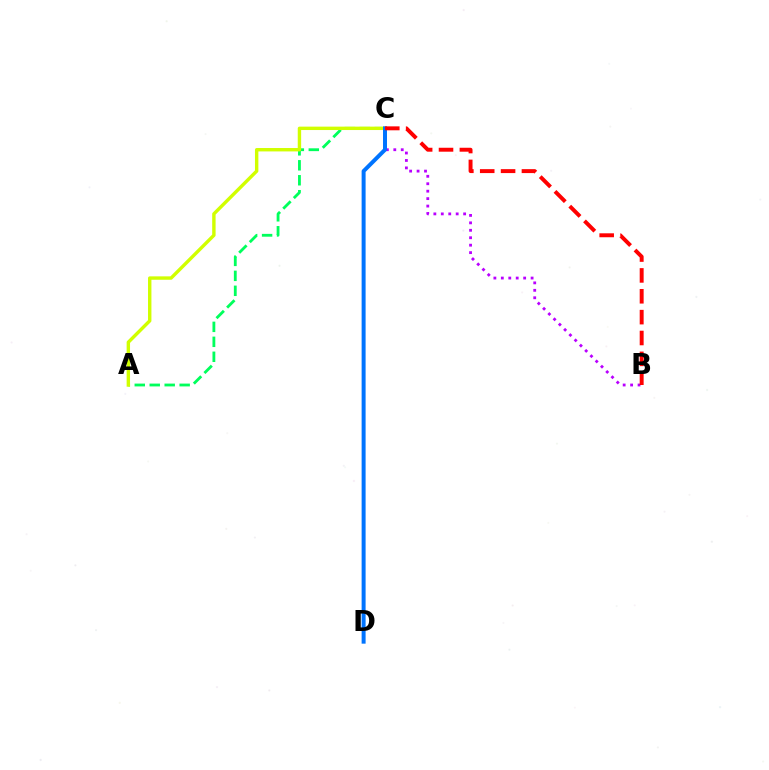{('B', 'C'): [{'color': '#b900ff', 'line_style': 'dotted', 'thickness': 2.02}, {'color': '#ff0000', 'line_style': 'dashed', 'thickness': 2.83}], ('A', 'C'): [{'color': '#00ff5c', 'line_style': 'dashed', 'thickness': 2.03}, {'color': '#d1ff00', 'line_style': 'solid', 'thickness': 2.45}], ('C', 'D'): [{'color': '#0074ff', 'line_style': 'solid', 'thickness': 2.87}]}